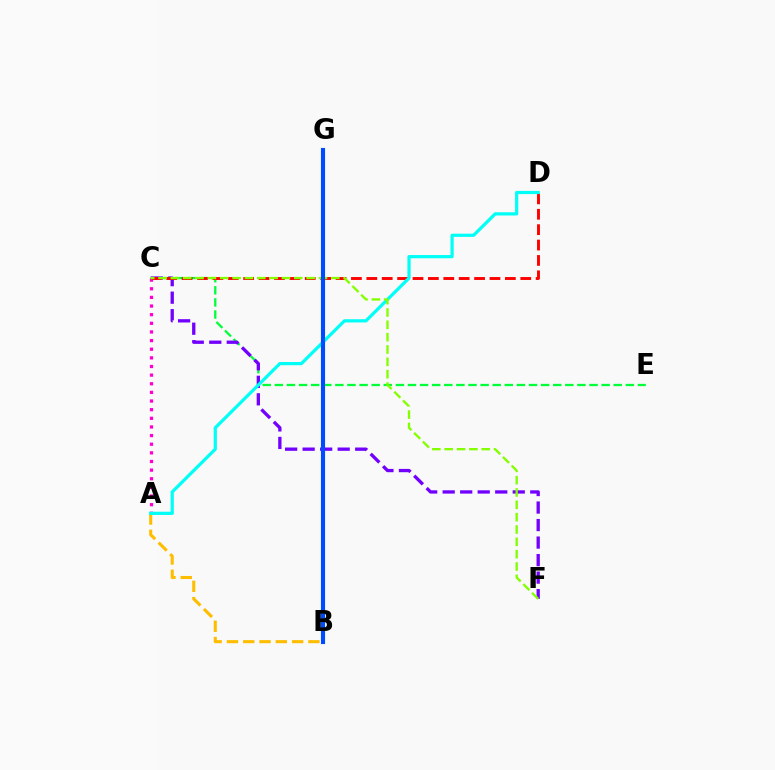{('C', 'E'): [{'color': '#00ff39', 'line_style': 'dashed', 'thickness': 1.64}], ('C', 'F'): [{'color': '#7200ff', 'line_style': 'dashed', 'thickness': 2.38}, {'color': '#84ff00', 'line_style': 'dashed', 'thickness': 1.68}], ('A', 'B'): [{'color': '#ffbd00', 'line_style': 'dashed', 'thickness': 2.21}], ('A', 'C'): [{'color': '#ff00cf', 'line_style': 'dotted', 'thickness': 2.35}], ('C', 'D'): [{'color': '#ff0000', 'line_style': 'dashed', 'thickness': 2.09}], ('A', 'D'): [{'color': '#00fff6', 'line_style': 'solid', 'thickness': 2.32}], ('B', 'G'): [{'color': '#004bff', 'line_style': 'solid', 'thickness': 2.97}]}